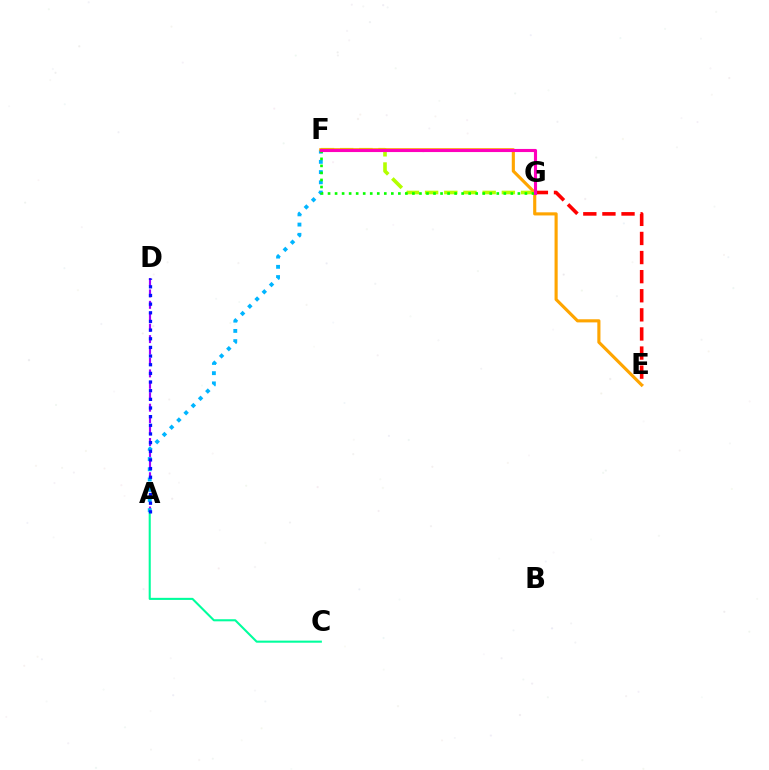{('E', 'G'): [{'color': '#ff0000', 'line_style': 'dashed', 'thickness': 2.59}], ('A', 'D'): [{'color': '#9b00ff', 'line_style': 'dashed', 'thickness': 1.55}, {'color': '#0010ff', 'line_style': 'dotted', 'thickness': 2.35}], ('A', 'F'): [{'color': '#00b5ff', 'line_style': 'dotted', 'thickness': 2.78}], ('F', 'G'): [{'color': '#b3ff00', 'line_style': 'dashed', 'thickness': 2.61}, {'color': '#08ff00', 'line_style': 'dotted', 'thickness': 1.91}, {'color': '#ff00bd', 'line_style': 'solid', 'thickness': 2.24}], ('A', 'C'): [{'color': '#00ff9d', 'line_style': 'solid', 'thickness': 1.5}], ('E', 'F'): [{'color': '#ffa500', 'line_style': 'solid', 'thickness': 2.25}]}